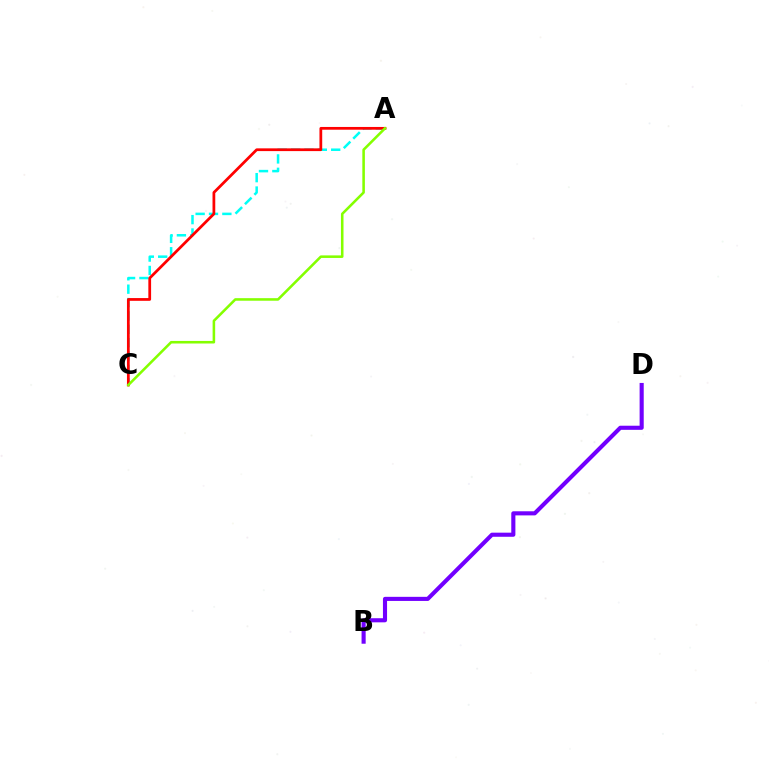{('B', 'D'): [{'color': '#7200ff', 'line_style': 'solid', 'thickness': 2.96}], ('A', 'C'): [{'color': '#00fff6', 'line_style': 'dashed', 'thickness': 1.82}, {'color': '#ff0000', 'line_style': 'solid', 'thickness': 1.98}, {'color': '#84ff00', 'line_style': 'solid', 'thickness': 1.84}]}